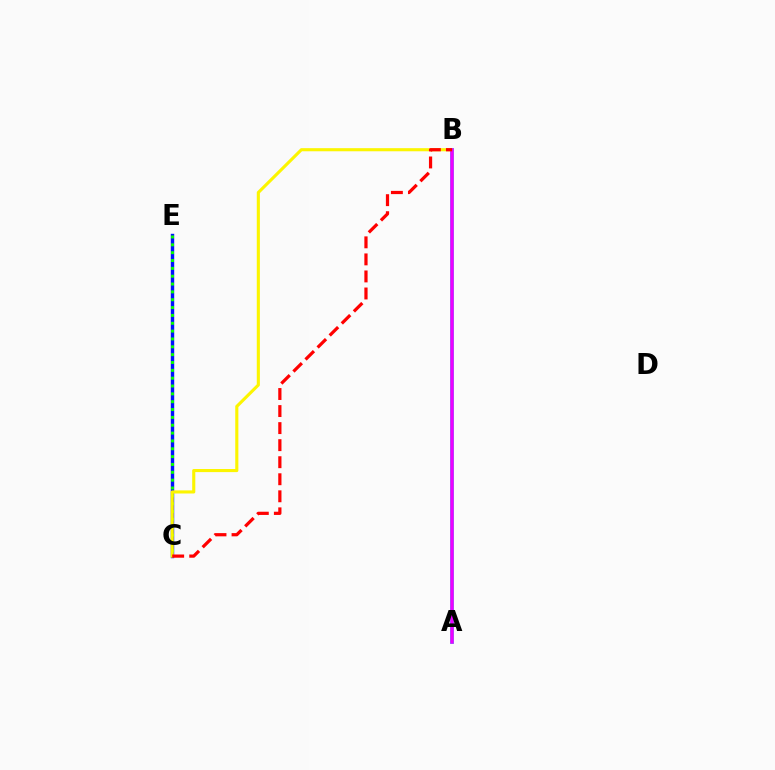{('C', 'E'): [{'color': '#0010ff', 'line_style': 'solid', 'thickness': 2.46}, {'color': '#08ff00', 'line_style': 'dotted', 'thickness': 2.13}], ('B', 'C'): [{'color': '#fcf500', 'line_style': 'solid', 'thickness': 2.24}, {'color': '#ff0000', 'line_style': 'dashed', 'thickness': 2.32}], ('A', 'B'): [{'color': '#00fff6', 'line_style': 'solid', 'thickness': 2.75}, {'color': '#ee00ff', 'line_style': 'solid', 'thickness': 2.56}]}